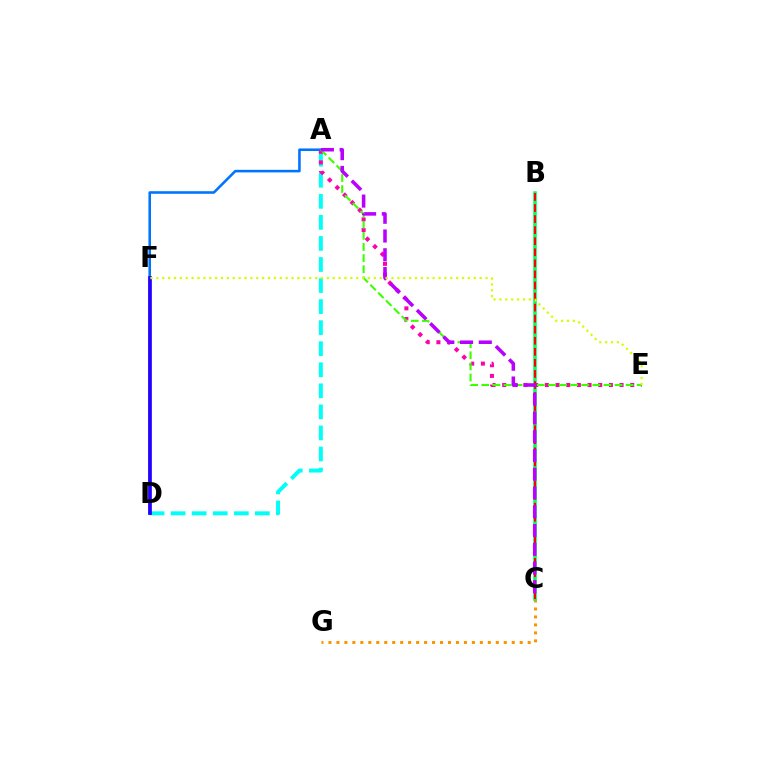{('C', 'G'): [{'color': '#ff9400', 'line_style': 'dotted', 'thickness': 2.17}], ('B', 'C'): [{'color': '#00ff5c', 'line_style': 'solid', 'thickness': 2.55}, {'color': '#ff0000', 'line_style': 'dashed', 'thickness': 1.5}], ('A', 'D'): [{'color': '#00fff6', 'line_style': 'dashed', 'thickness': 2.86}, {'color': '#0074ff', 'line_style': 'solid', 'thickness': 1.85}], ('A', 'E'): [{'color': '#ff00ac', 'line_style': 'dotted', 'thickness': 2.9}, {'color': '#3dff00', 'line_style': 'dashed', 'thickness': 1.51}], ('D', 'F'): [{'color': '#2500ff', 'line_style': 'solid', 'thickness': 2.66}], ('A', 'C'): [{'color': '#b900ff', 'line_style': 'dashed', 'thickness': 2.55}], ('E', 'F'): [{'color': '#d1ff00', 'line_style': 'dotted', 'thickness': 1.6}]}